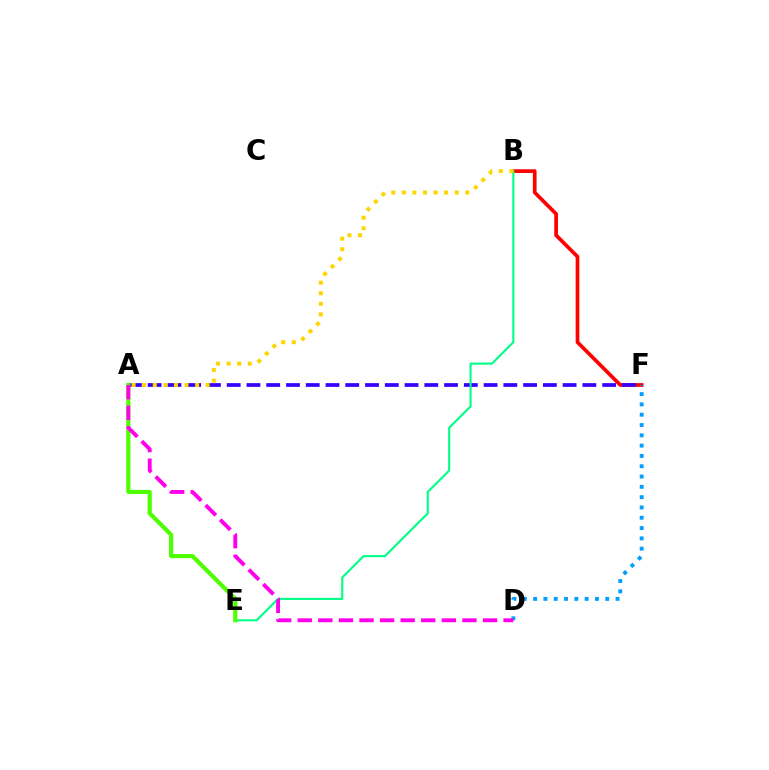{('B', 'F'): [{'color': '#ff0000', 'line_style': 'solid', 'thickness': 2.66}], ('D', 'F'): [{'color': '#009eff', 'line_style': 'dotted', 'thickness': 2.8}], ('A', 'F'): [{'color': '#3700ff', 'line_style': 'dashed', 'thickness': 2.68}], ('B', 'E'): [{'color': '#00ff86', 'line_style': 'solid', 'thickness': 1.52}], ('A', 'E'): [{'color': '#4fff00', 'line_style': 'solid', 'thickness': 2.99}], ('A', 'D'): [{'color': '#ff00ed', 'line_style': 'dashed', 'thickness': 2.8}], ('A', 'B'): [{'color': '#ffd500', 'line_style': 'dotted', 'thickness': 2.87}]}